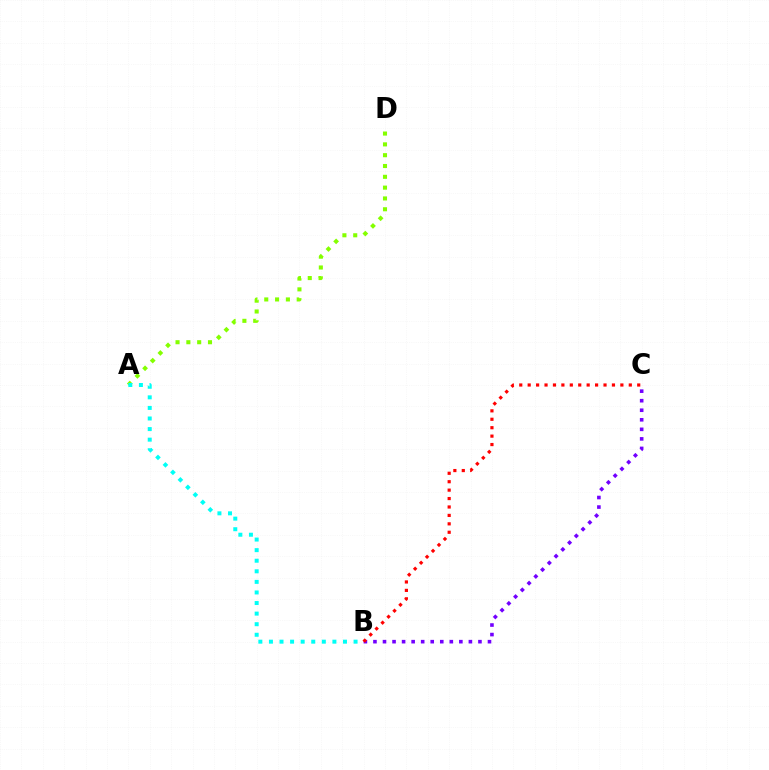{('B', 'C'): [{'color': '#7200ff', 'line_style': 'dotted', 'thickness': 2.59}, {'color': '#ff0000', 'line_style': 'dotted', 'thickness': 2.29}], ('A', 'D'): [{'color': '#84ff00', 'line_style': 'dotted', 'thickness': 2.94}], ('A', 'B'): [{'color': '#00fff6', 'line_style': 'dotted', 'thickness': 2.87}]}